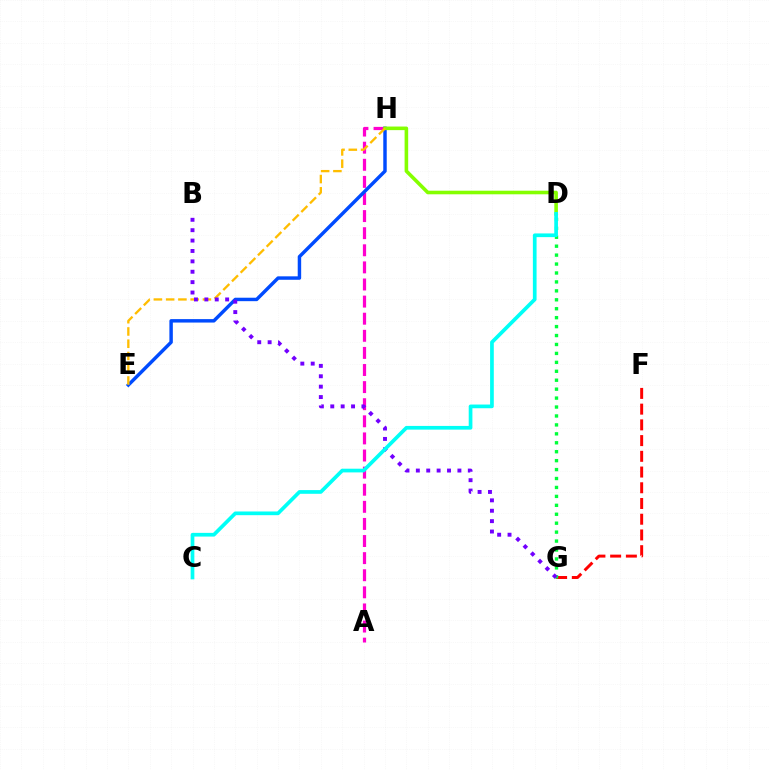{('A', 'H'): [{'color': '#ff00cf', 'line_style': 'dashed', 'thickness': 2.32}], ('F', 'G'): [{'color': '#ff0000', 'line_style': 'dashed', 'thickness': 2.14}], ('E', 'H'): [{'color': '#004bff', 'line_style': 'solid', 'thickness': 2.48}, {'color': '#ffbd00', 'line_style': 'dashed', 'thickness': 1.67}], ('D', 'G'): [{'color': '#00ff39', 'line_style': 'dotted', 'thickness': 2.43}], ('D', 'H'): [{'color': '#84ff00', 'line_style': 'solid', 'thickness': 2.58}], ('B', 'G'): [{'color': '#7200ff', 'line_style': 'dotted', 'thickness': 2.82}], ('C', 'D'): [{'color': '#00fff6', 'line_style': 'solid', 'thickness': 2.66}]}